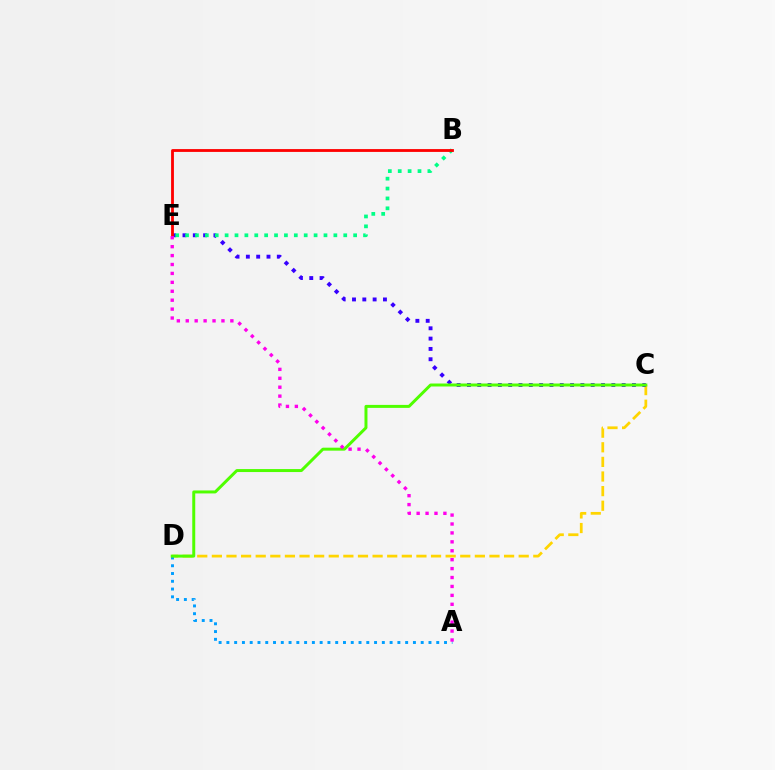{('C', 'D'): [{'color': '#ffd500', 'line_style': 'dashed', 'thickness': 1.98}, {'color': '#4fff00', 'line_style': 'solid', 'thickness': 2.14}], ('C', 'E'): [{'color': '#3700ff', 'line_style': 'dotted', 'thickness': 2.8}], ('A', 'D'): [{'color': '#009eff', 'line_style': 'dotted', 'thickness': 2.11}], ('B', 'E'): [{'color': '#00ff86', 'line_style': 'dotted', 'thickness': 2.69}, {'color': '#ff0000', 'line_style': 'solid', 'thickness': 2.03}], ('A', 'E'): [{'color': '#ff00ed', 'line_style': 'dotted', 'thickness': 2.42}]}